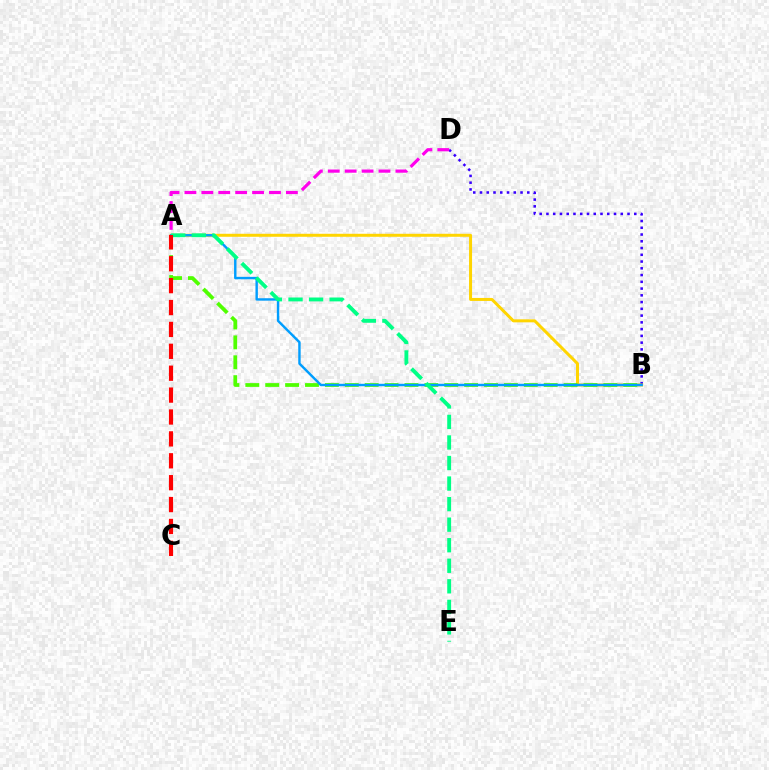{('B', 'D'): [{'color': '#3700ff', 'line_style': 'dotted', 'thickness': 1.84}], ('A', 'B'): [{'color': '#ffd500', 'line_style': 'solid', 'thickness': 2.16}, {'color': '#4fff00', 'line_style': 'dashed', 'thickness': 2.7}, {'color': '#009eff', 'line_style': 'solid', 'thickness': 1.74}], ('A', 'D'): [{'color': '#ff00ed', 'line_style': 'dashed', 'thickness': 2.3}], ('A', 'E'): [{'color': '#00ff86', 'line_style': 'dashed', 'thickness': 2.79}], ('A', 'C'): [{'color': '#ff0000', 'line_style': 'dashed', 'thickness': 2.97}]}